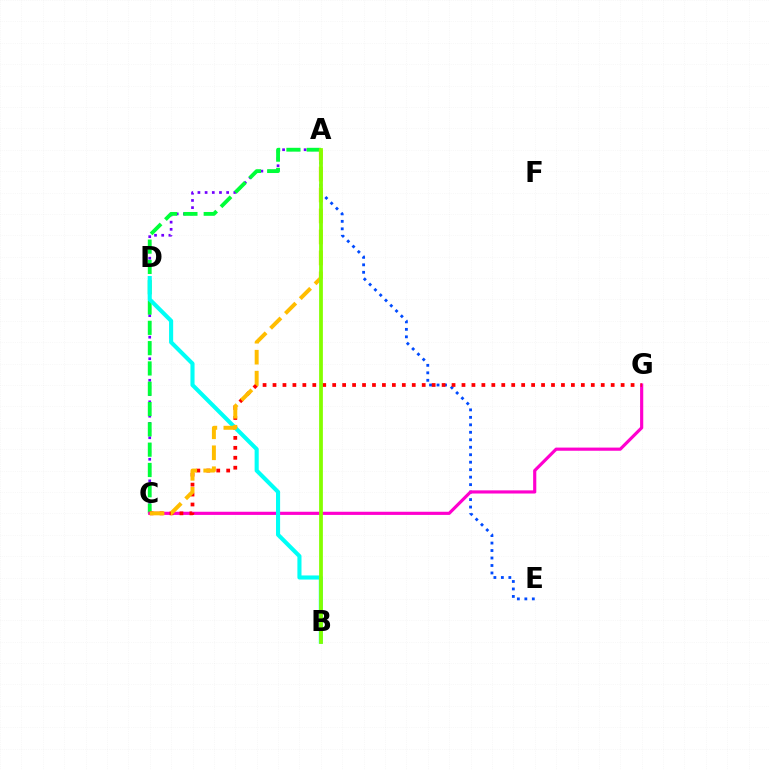{('A', 'C'): [{'color': '#7200ff', 'line_style': 'dotted', 'thickness': 1.95}, {'color': '#00ff39', 'line_style': 'dashed', 'thickness': 2.76}, {'color': '#ffbd00', 'line_style': 'dashed', 'thickness': 2.85}], ('A', 'E'): [{'color': '#004bff', 'line_style': 'dotted', 'thickness': 2.03}], ('C', 'G'): [{'color': '#ff00cf', 'line_style': 'solid', 'thickness': 2.27}, {'color': '#ff0000', 'line_style': 'dotted', 'thickness': 2.7}], ('B', 'D'): [{'color': '#00fff6', 'line_style': 'solid', 'thickness': 2.95}], ('A', 'B'): [{'color': '#84ff00', 'line_style': 'solid', 'thickness': 2.71}]}